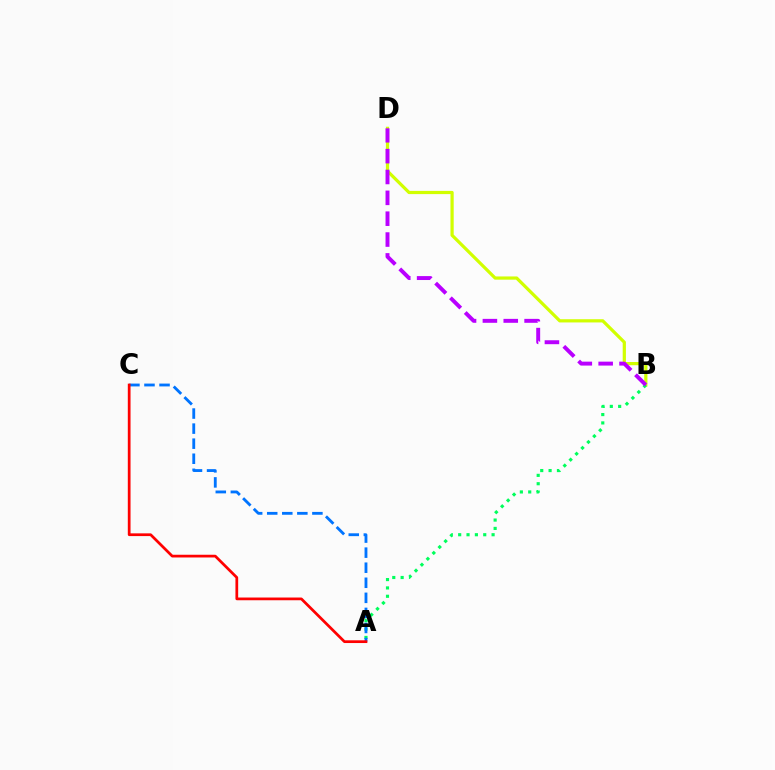{('B', 'D'): [{'color': '#d1ff00', 'line_style': 'solid', 'thickness': 2.31}, {'color': '#b900ff', 'line_style': 'dashed', 'thickness': 2.83}], ('A', 'B'): [{'color': '#00ff5c', 'line_style': 'dotted', 'thickness': 2.27}], ('A', 'C'): [{'color': '#0074ff', 'line_style': 'dashed', 'thickness': 2.05}, {'color': '#ff0000', 'line_style': 'solid', 'thickness': 1.97}]}